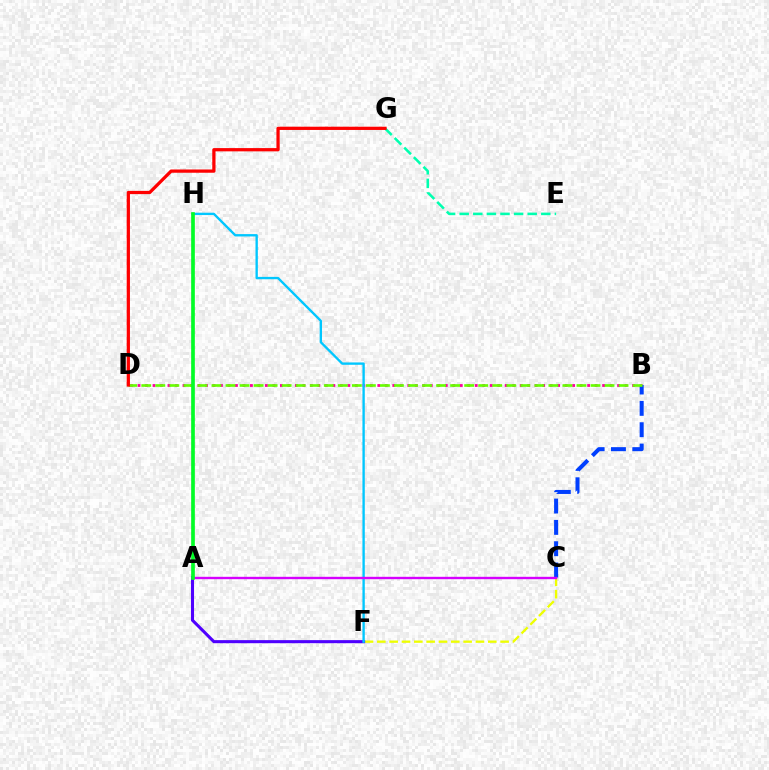{('C', 'F'): [{'color': '#eeff00', 'line_style': 'dashed', 'thickness': 1.67}], ('E', 'G'): [{'color': '#00ffaf', 'line_style': 'dashed', 'thickness': 1.85}], ('B', 'D'): [{'color': '#ff00a0', 'line_style': 'dotted', 'thickness': 2.04}, {'color': '#66ff00', 'line_style': 'dashed', 'thickness': 1.91}], ('B', 'C'): [{'color': '#003fff', 'line_style': 'dashed', 'thickness': 2.9}], ('A', 'F'): [{'color': '#4f00ff', 'line_style': 'solid', 'thickness': 2.21}], ('F', 'H'): [{'color': '#00c7ff', 'line_style': 'solid', 'thickness': 1.69}], ('A', 'H'): [{'color': '#ff8800', 'line_style': 'solid', 'thickness': 1.7}, {'color': '#00ff27', 'line_style': 'solid', 'thickness': 2.62}], ('D', 'G'): [{'color': '#ff0000', 'line_style': 'solid', 'thickness': 2.34}], ('A', 'C'): [{'color': '#d600ff', 'line_style': 'solid', 'thickness': 1.71}]}